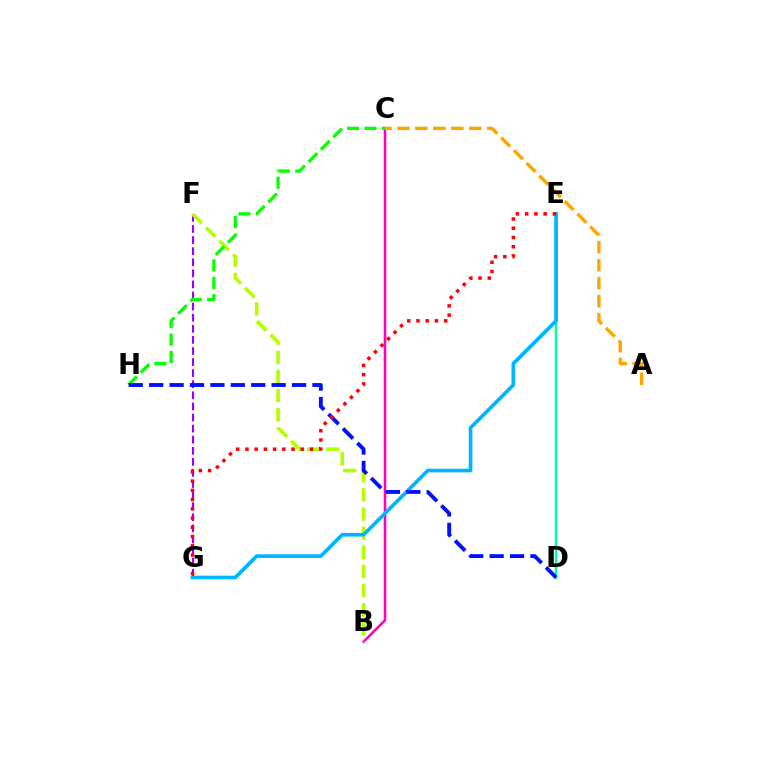{('B', 'C'): [{'color': '#ff00bd', 'line_style': 'solid', 'thickness': 1.85}], ('F', 'G'): [{'color': '#9b00ff', 'line_style': 'dashed', 'thickness': 1.51}], ('D', 'E'): [{'color': '#00ff9d', 'line_style': 'solid', 'thickness': 1.8}], ('B', 'F'): [{'color': '#b3ff00', 'line_style': 'dashed', 'thickness': 2.6}], ('C', 'H'): [{'color': '#08ff00', 'line_style': 'dashed', 'thickness': 2.36}], ('E', 'G'): [{'color': '#00b5ff', 'line_style': 'solid', 'thickness': 2.64}, {'color': '#ff0000', 'line_style': 'dotted', 'thickness': 2.51}], ('D', 'H'): [{'color': '#0010ff', 'line_style': 'dashed', 'thickness': 2.77}], ('A', 'C'): [{'color': '#ffa500', 'line_style': 'dashed', 'thickness': 2.44}]}